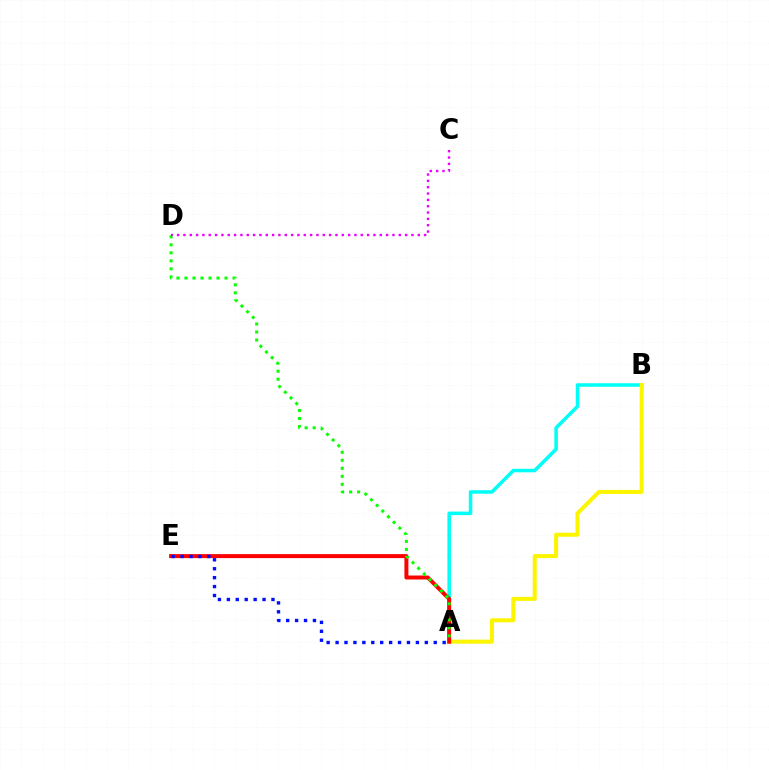{('A', 'B'): [{'color': '#00fff6', 'line_style': 'solid', 'thickness': 2.54}, {'color': '#fcf500', 'line_style': 'solid', 'thickness': 2.9}], ('A', 'E'): [{'color': '#ff0000', 'line_style': 'solid', 'thickness': 2.86}, {'color': '#0010ff', 'line_style': 'dotted', 'thickness': 2.42}], ('A', 'D'): [{'color': '#08ff00', 'line_style': 'dotted', 'thickness': 2.18}], ('C', 'D'): [{'color': '#ee00ff', 'line_style': 'dotted', 'thickness': 1.72}]}